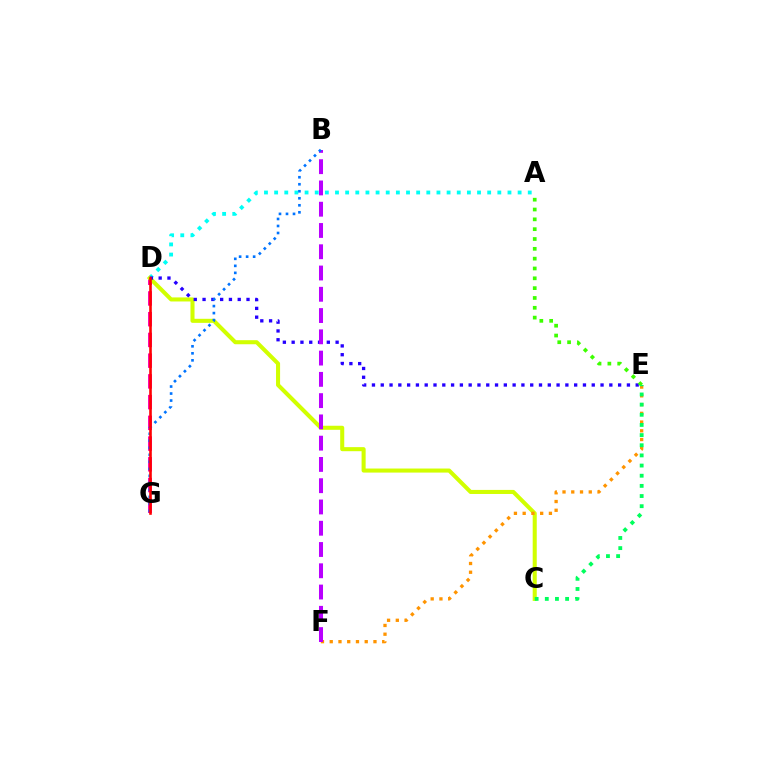{('A', 'D'): [{'color': '#00fff6', 'line_style': 'dotted', 'thickness': 2.76}], ('D', 'G'): [{'color': '#ff00ac', 'line_style': 'dashed', 'thickness': 2.82}, {'color': '#ff0000', 'line_style': 'solid', 'thickness': 1.88}], ('C', 'D'): [{'color': '#d1ff00', 'line_style': 'solid', 'thickness': 2.92}], ('D', 'E'): [{'color': '#2500ff', 'line_style': 'dotted', 'thickness': 2.39}], ('A', 'E'): [{'color': '#3dff00', 'line_style': 'dotted', 'thickness': 2.67}], ('E', 'F'): [{'color': '#ff9400', 'line_style': 'dotted', 'thickness': 2.38}], ('B', 'F'): [{'color': '#b900ff', 'line_style': 'dashed', 'thickness': 2.89}], ('C', 'E'): [{'color': '#00ff5c', 'line_style': 'dotted', 'thickness': 2.76}], ('B', 'G'): [{'color': '#0074ff', 'line_style': 'dotted', 'thickness': 1.91}]}